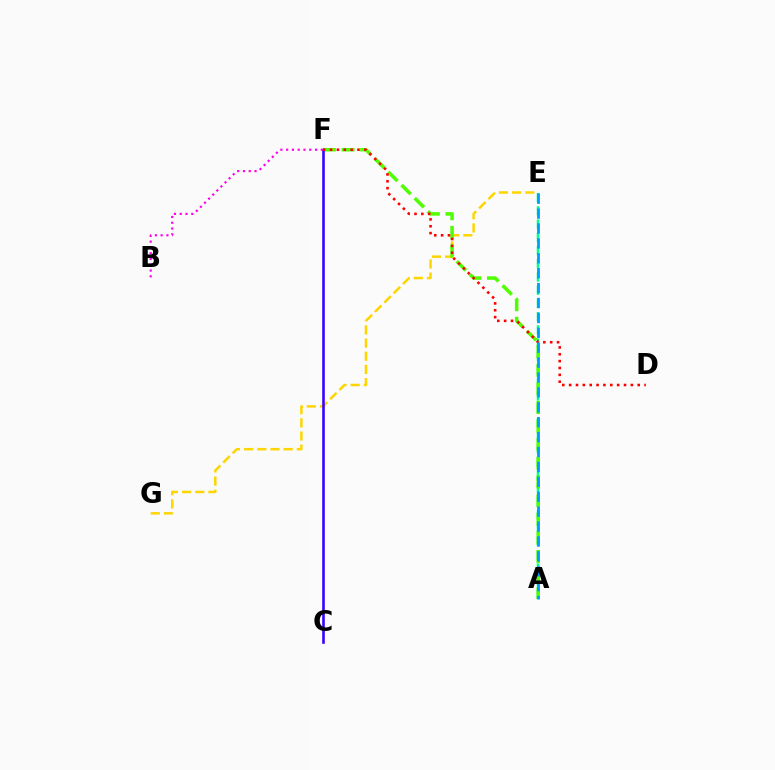{('A', 'E'): [{'color': '#00ff86', 'line_style': 'dashed', 'thickness': 1.8}, {'color': '#009eff', 'line_style': 'dashed', 'thickness': 2.02}], ('E', 'G'): [{'color': '#ffd500', 'line_style': 'dashed', 'thickness': 1.79}], ('A', 'F'): [{'color': '#4fff00', 'line_style': 'dashed', 'thickness': 2.53}], ('C', 'F'): [{'color': '#3700ff', 'line_style': 'solid', 'thickness': 1.87}], ('B', 'F'): [{'color': '#ff00ed', 'line_style': 'dotted', 'thickness': 1.57}], ('D', 'F'): [{'color': '#ff0000', 'line_style': 'dotted', 'thickness': 1.86}]}